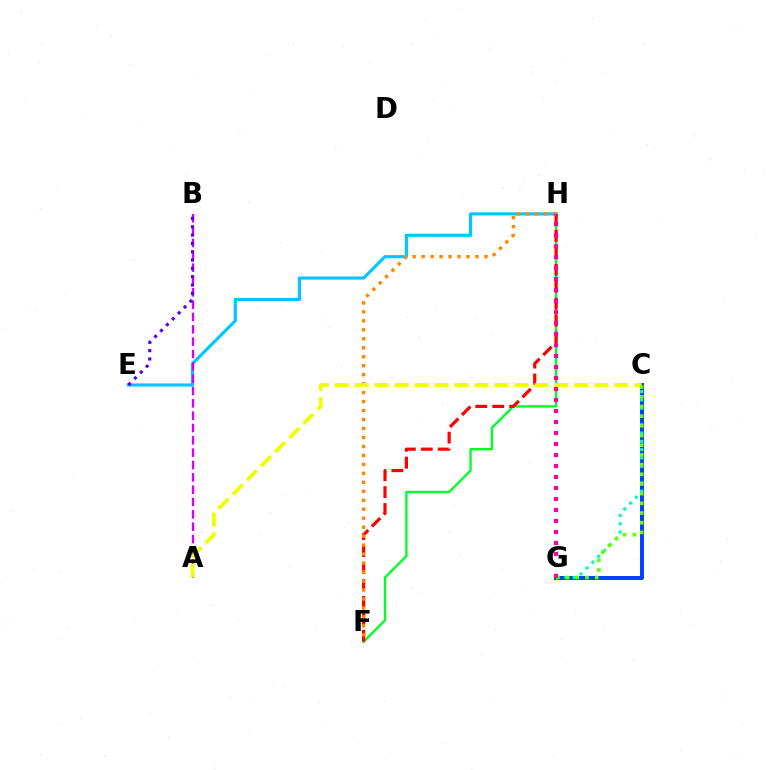{('C', 'G'): [{'color': '#003fff', 'line_style': 'solid', 'thickness': 2.85}, {'color': '#00ffaf', 'line_style': 'dotted', 'thickness': 2.25}, {'color': '#66ff00', 'line_style': 'dotted', 'thickness': 2.63}], ('E', 'H'): [{'color': '#00c7ff', 'line_style': 'solid', 'thickness': 2.27}], ('F', 'H'): [{'color': '#00ff27', 'line_style': 'solid', 'thickness': 1.7}, {'color': '#ff0000', 'line_style': 'dashed', 'thickness': 2.3}, {'color': '#ff8800', 'line_style': 'dotted', 'thickness': 2.44}], ('A', 'B'): [{'color': '#d600ff', 'line_style': 'dashed', 'thickness': 1.68}], ('B', 'E'): [{'color': '#4f00ff', 'line_style': 'dotted', 'thickness': 2.26}], ('A', 'C'): [{'color': '#eeff00', 'line_style': 'dashed', 'thickness': 2.71}], ('G', 'H'): [{'color': '#ff00a0', 'line_style': 'dotted', 'thickness': 2.99}]}